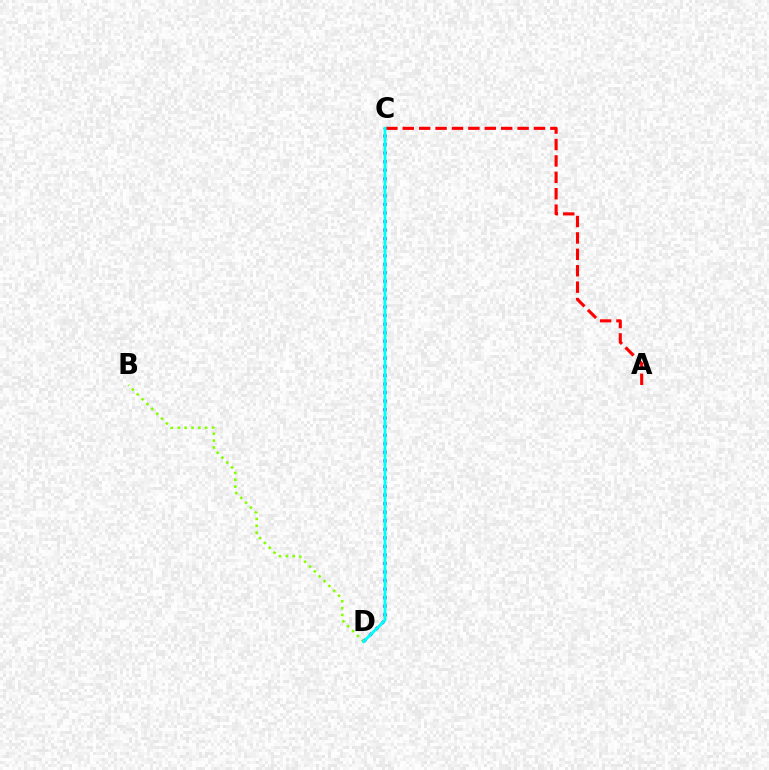{('B', 'D'): [{'color': '#84ff00', 'line_style': 'dotted', 'thickness': 1.86}], ('A', 'C'): [{'color': '#ff0000', 'line_style': 'dashed', 'thickness': 2.23}], ('C', 'D'): [{'color': '#7200ff', 'line_style': 'dotted', 'thickness': 2.32}, {'color': '#00fff6', 'line_style': 'solid', 'thickness': 2.05}]}